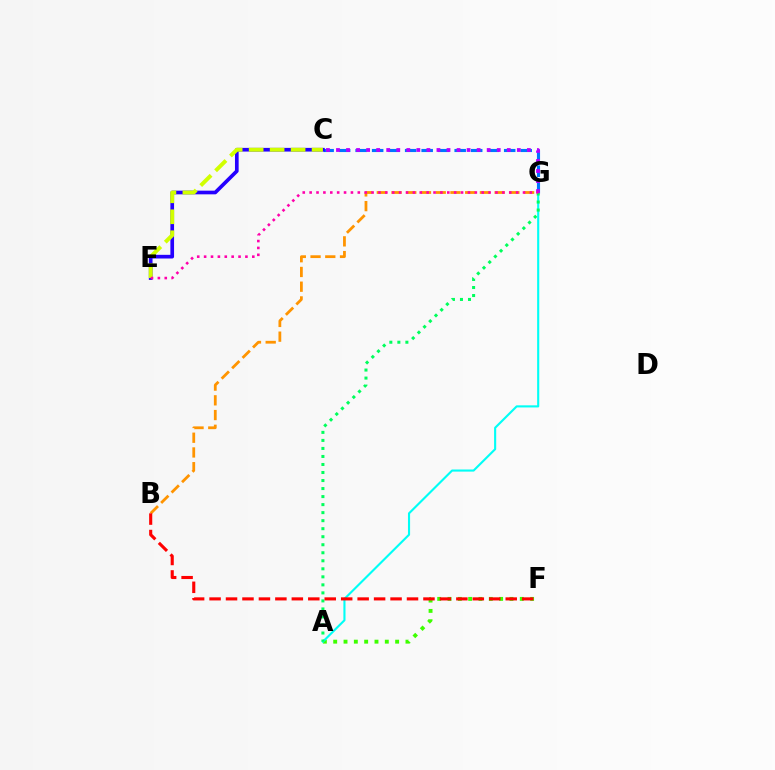{('C', 'G'): [{'color': '#0074ff', 'line_style': 'dashed', 'thickness': 2.24}, {'color': '#b900ff', 'line_style': 'dotted', 'thickness': 2.73}], ('A', 'F'): [{'color': '#3dff00', 'line_style': 'dotted', 'thickness': 2.8}], ('A', 'G'): [{'color': '#00fff6', 'line_style': 'solid', 'thickness': 1.52}, {'color': '#00ff5c', 'line_style': 'dotted', 'thickness': 2.18}], ('B', 'G'): [{'color': '#ff9400', 'line_style': 'dashed', 'thickness': 2.0}], ('B', 'F'): [{'color': '#ff0000', 'line_style': 'dashed', 'thickness': 2.24}], ('C', 'E'): [{'color': '#2500ff', 'line_style': 'solid', 'thickness': 2.65}, {'color': '#d1ff00', 'line_style': 'dashed', 'thickness': 2.85}], ('E', 'G'): [{'color': '#ff00ac', 'line_style': 'dotted', 'thickness': 1.87}]}